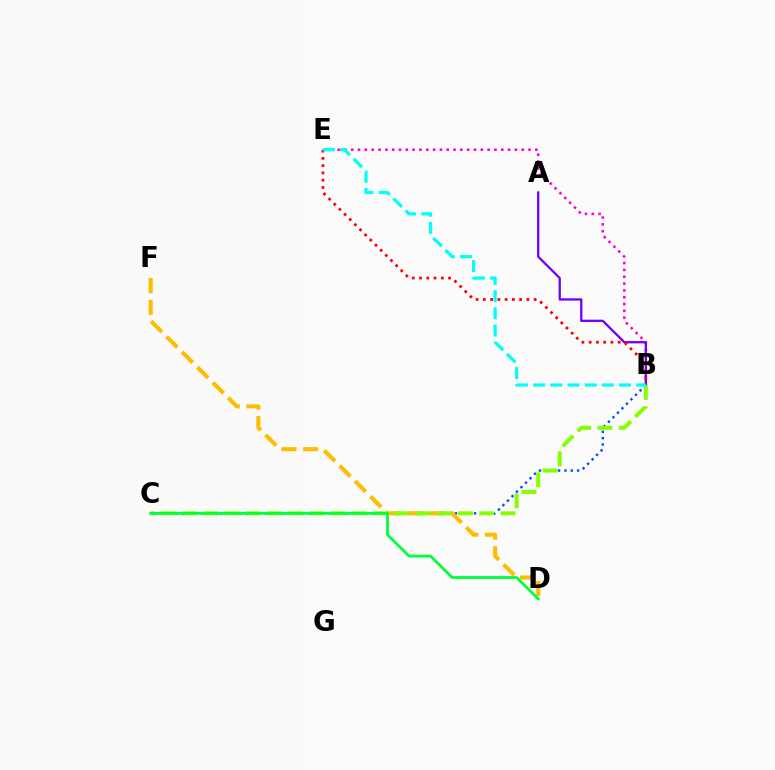{('B', 'C'): [{'color': '#004bff', 'line_style': 'dotted', 'thickness': 1.73}, {'color': '#84ff00', 'line_style': 'dashed', 'thickness': 2.89}], ('D', 'F'): [{'color': '#ffbd00', 'line_style': 'dashed', 'thickness': 2.95}], ('B', 'E'): [{'color': '#ff00cf', 'line_style': 'dotted', 'thickness': 1.85}, {'color': '#ff0000', 'line_style': 'dotted', 'thickness': 1.97}, {'color': '#00fff6', 'line_style': 'dashed', 'thickness': 2.33}], ('A', 'B'): [{'color': '#7200ff', 'line_style': 'solid', 'thickness': 1.66}], ('C', 'D'): [{'color': '#00ff39', 'line_style': 'solid', 'thickness': 2.01}]}